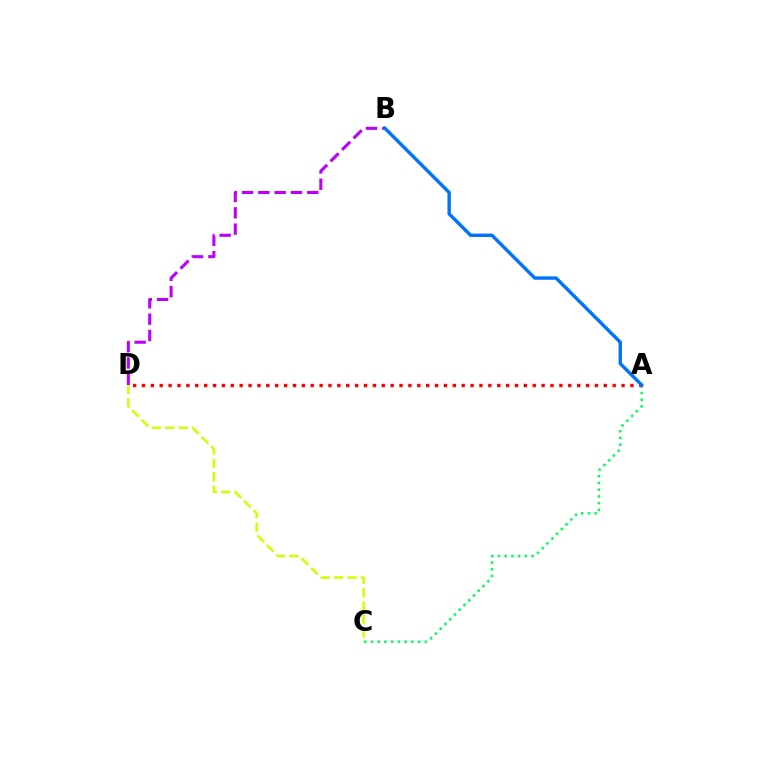{('A', 'C'): [{'color': '#00ff5c', 'line_style': 'dotted', 'thickness': 1.83}], ('C', 'D'): [{'color': '#d1ff00', 'line_style': 'dashed', 'thickness': 1.82}], ('B', 'D'): [{'color': '#b900ff', 'line_style': 'dashed', 'thickness': 2.22}], ('A', 'D'): [{'color': '#ff0000', 'line_style': 'dotted', 'thickness': 2.41}], ('A', 'B'): [{'color': '#0074ff', 'line_style': 'solid', 'thickness': 2.46}]}